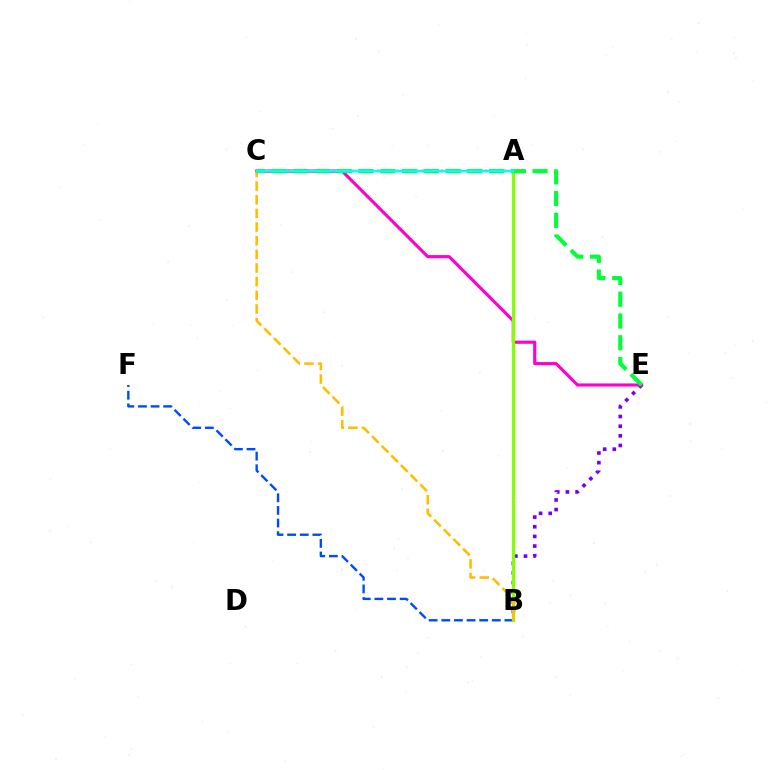{('A', 'C'): [{'color': '#ff0000', 'line_style': 'dotted', 'thickness': 1.73}, {'color': '#00fff6', 'line_style': 'solid', 'thickness': 1.79}], ('B', 'E'): [{'color': '#7200ff', 'line_style': 'dotted', 'thickness': 2.62}], ('B', 'F'): [{'color': '#004bff', 'line_style': 'dashed', 'thickness': 1.72}], ('C', 'E'): [{'color': '#ff00cf', 'line_style': 'solid', 'thickness': 2.26}, {'color': '#00ff39', 'line_style': 'dashed', 'thickness': 2.96}], ('A', 'B'): [{'color': '#84ff00', 'line_style': 'solid', 'thickness': 2.34}], ('B', 'C'): [{'color': '#ffbd00', 'line_style': 'dashed', 'thickness': 1.85}]}